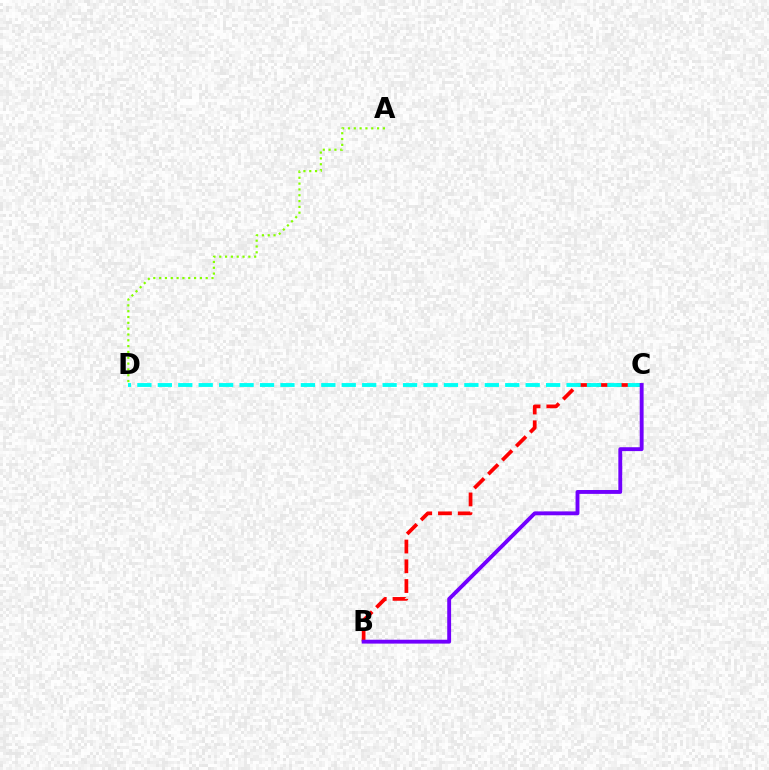{('B', 'C'): [{'color': '#ff0000', 'line_style': 'dashed', 'thickness': 2.68}, {'color': '#7200ff', 'line_style': 'solid', 'thickness': 2.79}], ('C', 'D'): [{'color': '#00fff6', 'line_style': 'dashed', 'thickness': 2.78}], ('A', 'D'): [{'color': '#84ff00', 'line_style': 'dotted', 'thickness': 1.58}]}